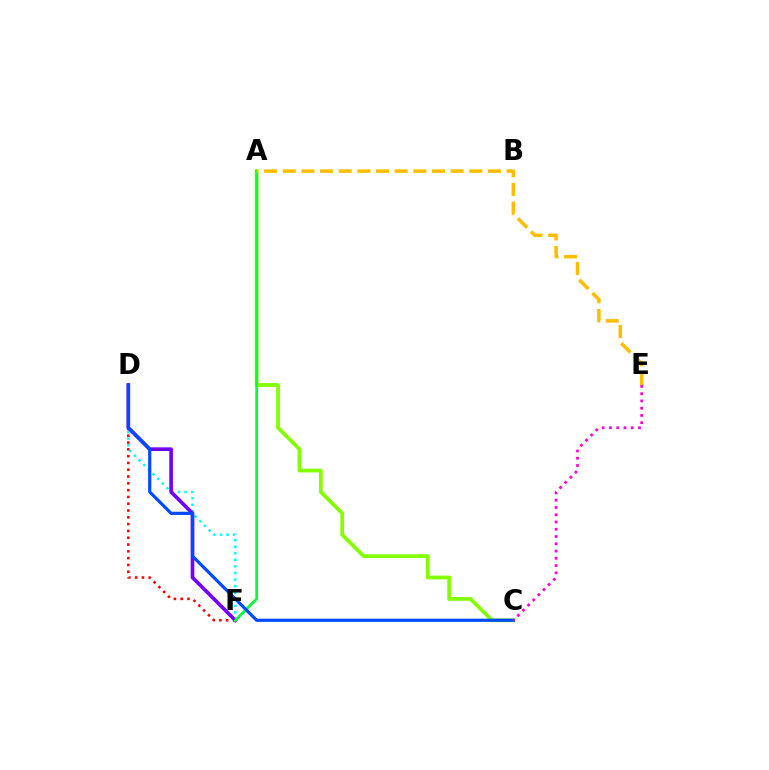{('D', 'F'): [{'color': '#ff0000', 'line_style': 'dotted', 'thickness': 1.85}, {'color': '#00fff6', 'line_style': 'dotted', 'thickness': 1.78}, {'color': '#7200ff', 'line_style': 'solid', 'thickness': 2.62}], ('A', 'C'): [{'color': '#84ff00', 'line_style': 'solid', 'thickness': 2.71}], ('A', 'F'): [{'color': '#00ff39', 'line_style': 'solid', 'thickness': 1.97}], ('C', 'D'): [{'color': '#004bff', 'line_style': 'solid', 'thickness': 2.3}], ('A', 'E'): [{'color': '#ffbd00', 'line_style': 'dashed', 'thickness': 2.53}], ('C', 'E'): [{'color': '#ff00cf', 'line_style': 'dotted', 'thickness': 1.97}]}